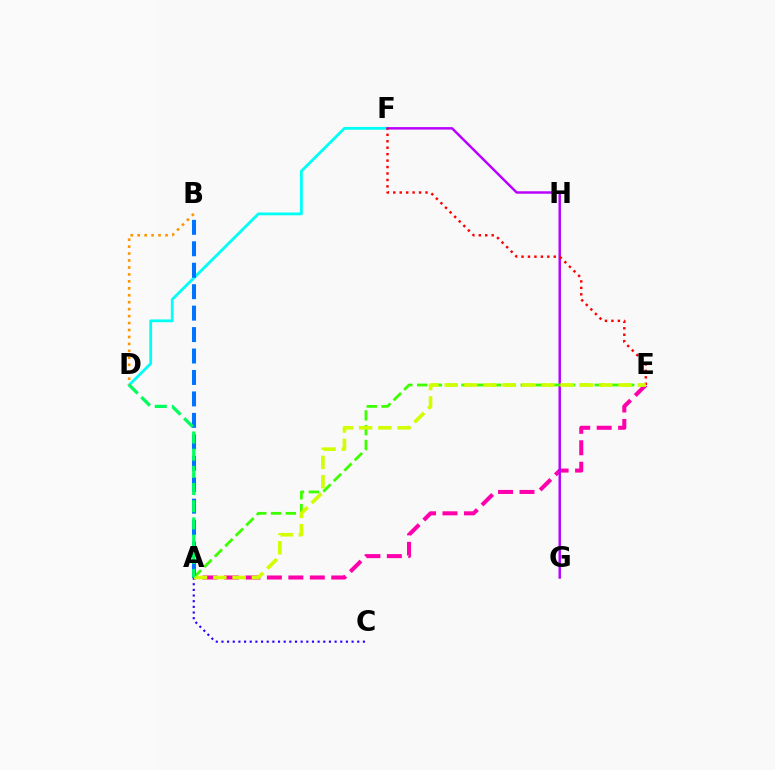{('A', 'E'): [{'color': '#ff00ac', 'line_style': 'dashed', 'thickness': 2.92}, {'color': '#3dff00', 'line_style': 'dashed', 'thickness': 2.01}, {'color': '#d1ff00', 'line_style': 'dashed', 'thickness': 2.62}], ('D', 'F'): [{'color': '#00fff6', 'line_style': 'solid', 'thickness': 2.01}], ('F', 'G'): [{'color': '#b900ff', 'line_style': 'solid', 'thickness': 1.77}], ('A', 'B'): [{'color': '#0074ff', 'line_style': 'dashed', 'thickness': 2.91}], ('E', 'F'): [{'color': '#ff0000', 'line_style': 'dotted', 'thickness': 1.75}], ('A', 'C'): [{'color': '#2500ff', 'line_style': 'dotted', 'thickness': 1.54}], ('B', 'D'): [{'color': '#ff9400', 'line_style': 'dotted', 'thickness': 1.89}], ('A', 'D'): [{'color': '#00ff5c', 'line_style': 'dashed', 'thickness': 2.33}]}